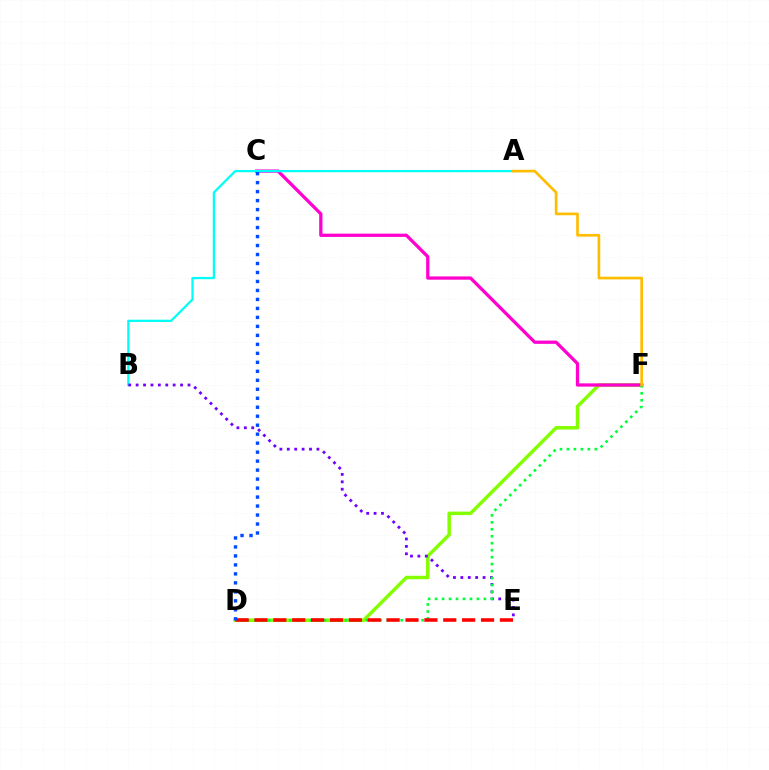{('D', 'F'): [{'color': '#84ff00', 'line_style': 'solid', 'thickness': 2.51}, {'color': '#00ff39', 'line_style': 'dotted', 'thickness': 1.89}], ('C', 'F'): [{'color': '#ff00cf', 'line_style': 'solid', 'thickness': 2.35}], ('A', 'B'): [{'color': '#00fff6', 'line_style': 'solid', 'thickness': 1.62}], ('B', 'E'): [{'color': '#7200ff', 'line_style': 'dotted', 'thickness': 2.01}], ('D', 'E'): [{'color': '#ff0000', 'line_style': 'dashed', 'thickness': 2.56}], ('C', 'D'): [{'color': '#004bff', 'line_style': 'dotted', 'thickness': 2.44}], ('A', 'F'): [{'color': '#ffbd00', 'line_style': 'solid', 'thickness': 1.92}]}